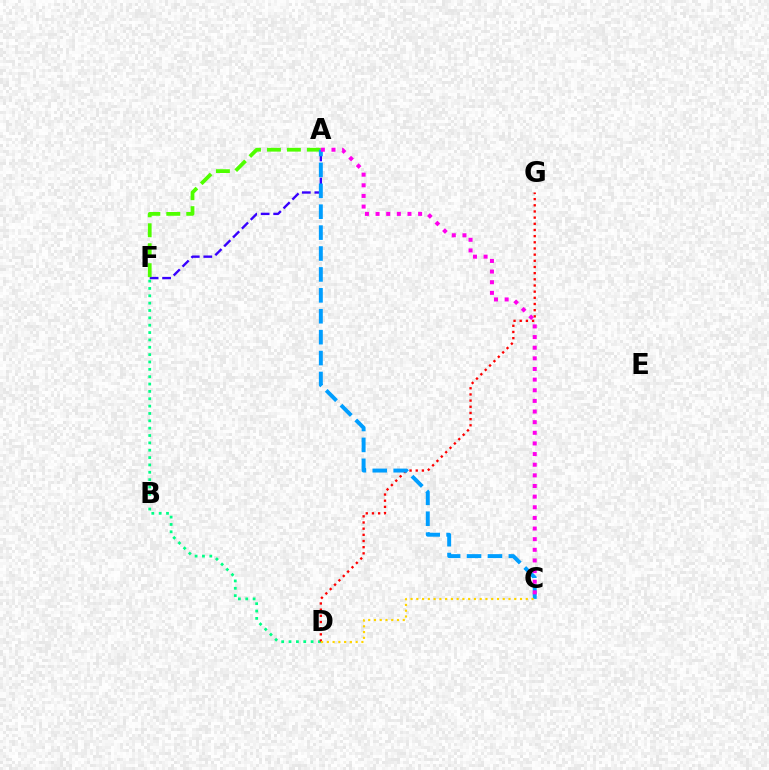{('D', 'F'): [{'color': '#00ff86', 'line_style': 'dotted', 'thickness': 2.0}], ('A', 'F'): [{'color': '#3700ff', 'line_style': 'dashed', 'thickness': 1.7}, {'color': '#4fff00', 'line_style': 'dashed', 'thickness': 2.71}], ('D', 'G'): [{'color': '#ff0000', 'line_style': 'dotted', 'thickness': 1.68}], ('A', 'C'): [{'color': '#009eff', 'line_style': 'dashed', 'thickness': 2.84}, {'color': '#ff00ed', 'line_style': 'dotted', 'thickness': 2.89}], ('C', 'D'): [{'color': '#ffd500', 'line_style': 'dotted', 'thickness': 1.57}]}